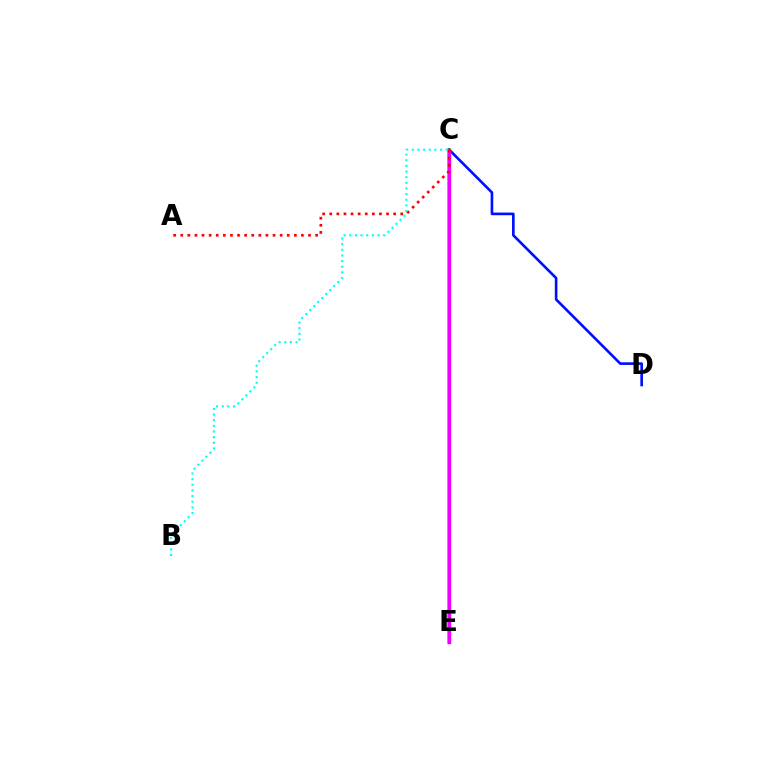{('C', 'E'): [{'color': '#08ff00', 'line_style': 'solid', 'thickness': 2.58}, {'color': '#fcf500', 'line_style': 'solid', 'thickness': 2.1}, {'color': '#ee00ff', 'line_style': 'solid', 'thickness': 2.43}], ('C', 'D'): [{'color': '#0010ff', 'line_style': 'solid', 'thickness': 1.91}], ('A', 'C'): [{'color': '#ff0000', 'line_style': 'dotted', 'thickness': 1.93}], ('B', 'C'): [{'color': '#00fff6', 'line_style': 'dotted', 'thickness': 1.54}]}